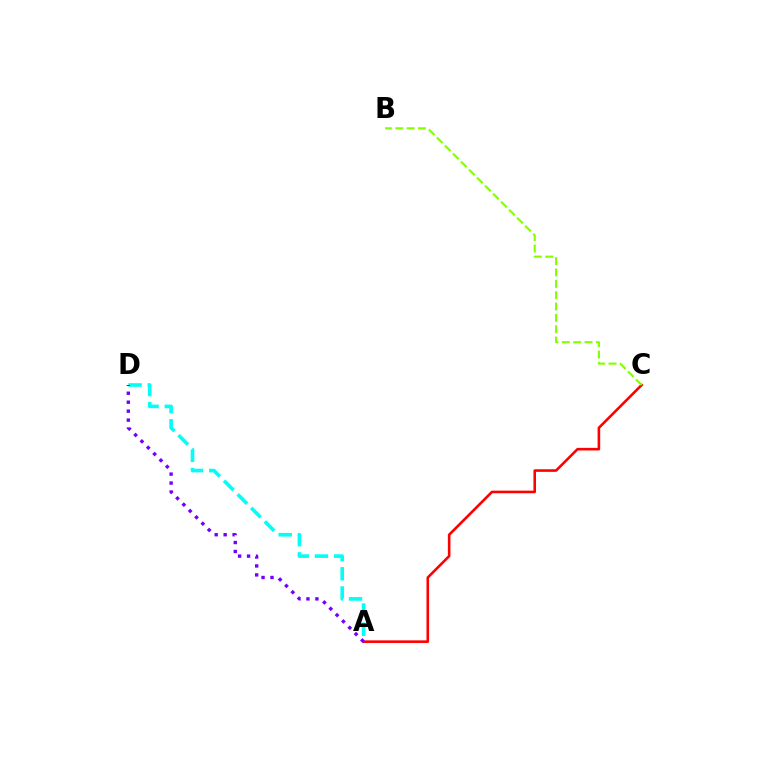{('A', 'C'): [{'color': '#ff0000', 'line_style': 'solid', 'thickness': 1.87}], ('B', 'C'): [{'color': '#84ff00', 'line_style': 'dashed', 'thickness': 1.54}], ('A', 'D'): [{'color': '#00fff6', 'line_style': 'dashed', 'thickness': 2.61}, {'color': '#7200ff', 'line_style': 'dotted', 'thickness': 2.43}]}